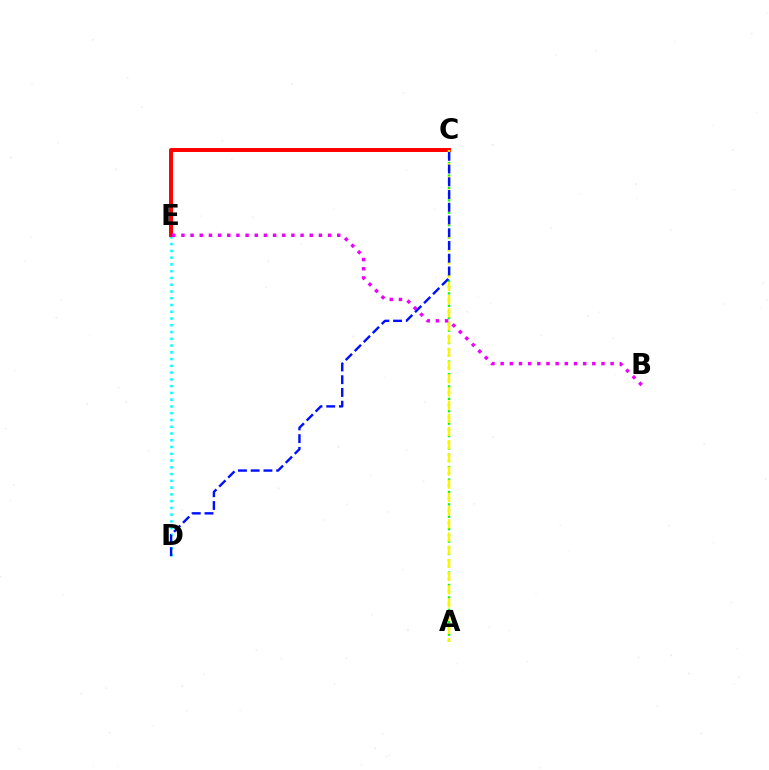{('A', 'C'): [{'color': '#08ff00', 'line_style': 'dotted', 'thickness': 1.69}, {'color': '#fcf500', 'line_style': 'dashed', 'thickness': 1.79}], ('D', 'E'): [{'color': '#00fff6', 'line_style': 'dotted', 'thickness': 1.84}], ('C', 'E'): [{'color': '#ff0000', 'line_style': 'solid', 'thickness': 2.84}], ('C', 'D'): [{'color': '#0010ff', 'line_style': 'dashed', 'thickness': 1.73}], ('B', 'E'): [{'color': '#ee00ff', 'line_style': 'dotted', 'thickness': 2.49}]}